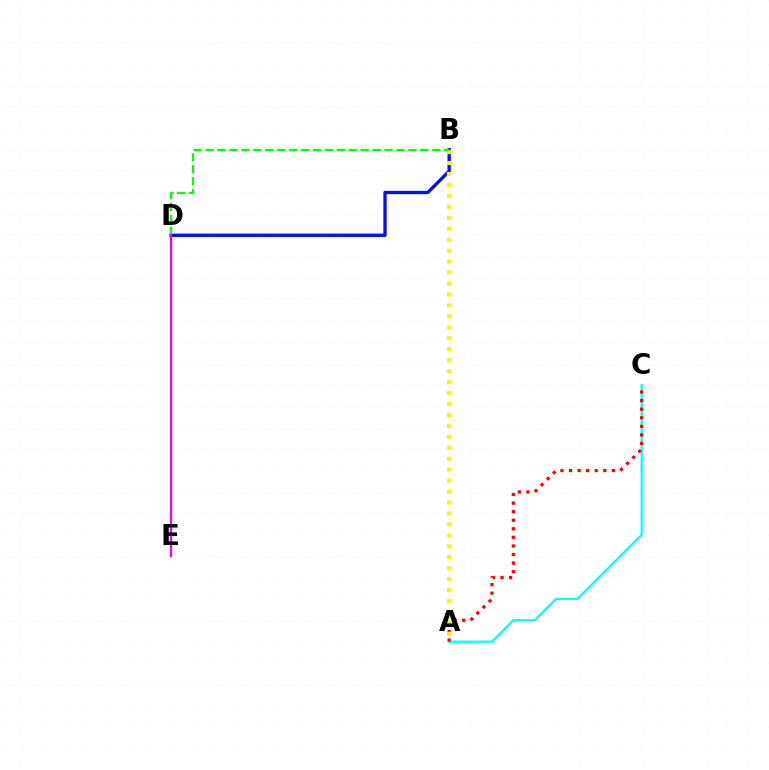{('B', 'D'): [{'color': '#0010ff', 'line_style': 'solid', 'thickness': 2.39}, {'color': '#08ff00', 'line_style': 'dashed', 'thickness': 1.62}], ('A', 'C'): [{'color': '#00fff6', 'line_style': 'solid', 'thickness': 1.6}, {'color': '#ff0000', 'line_style': 'dotted', 'thickness': 2.33}], ('A', 'B'): [{'color': '#fcf500', 'line_style': 'dotted', 'thickness': 2.98}], ('D', 'E'): [{'color': '#ee00ff', 'line_style': 'solid', 'thickness': 1.68}]}